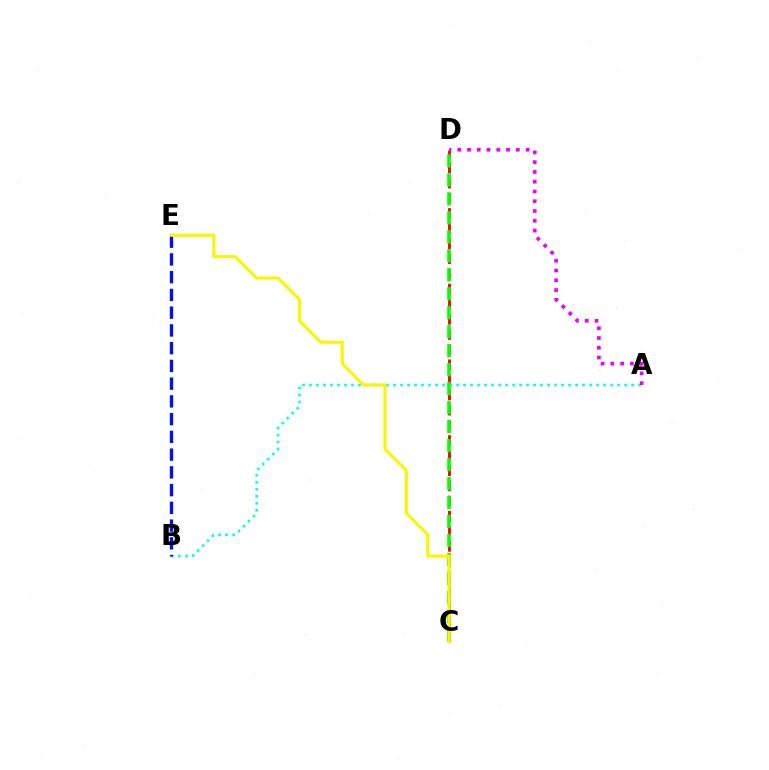{('C', 'D'): [{'color': '#ff0000', 'line_style': 'dashed', 'thickness': 2.06}, {'color': '#08ff00', 'line_style': 'dashed', 'thickness': 2.58}], ('A', 'B'): [{'color': '#00fff6', 'line_style': 'dotted', 'thickness': 1.9}], ('B', 'E'): [{'color': '#0010ff', 'line_style': 'dashed', 'thickness': 2.41}], ('A', 'D'): [{'color': '#ee00ff', 'line_style': 'dotted', 'thickness': 2.65}], ('C', 'E'): [{'color': '#fcf500', 'line_style': 'solid', 'thickness': 2.22}]}